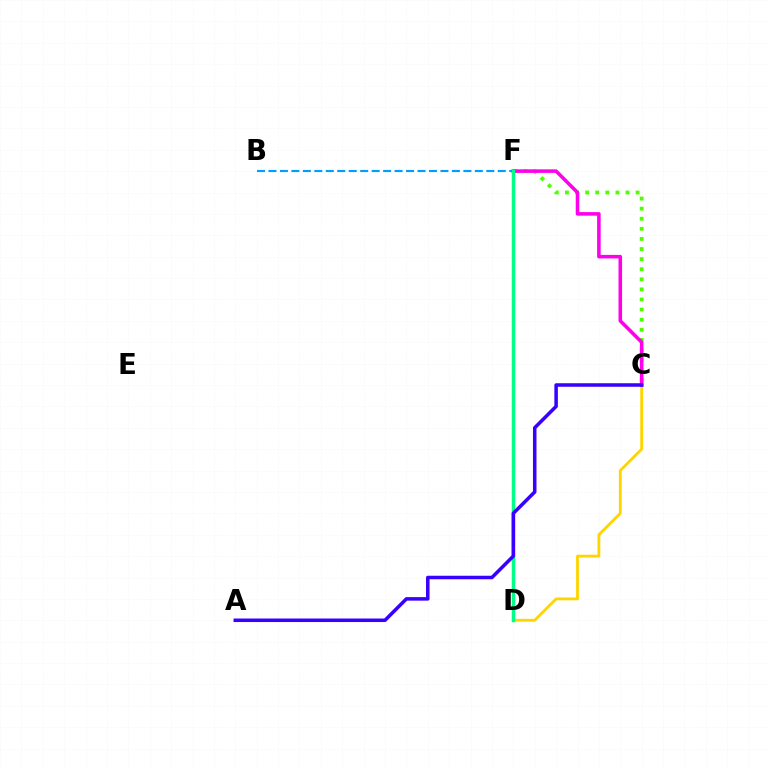{('D', 'F'): [{'color': '#ff0000', 'line_style': 'solid', 'thickness': 2.06}, {'color': '#00ff86', 'line_style': 'solid', 'thickness': 2.5}], ('C', 'F'): [{'color': '#4fff00', 'line_style': 'dotted', 'thickness': 2.74}, {'color': '#ff00ed', 'line_style': 'solid', 'thickness': 2.56}], ('C', 'D'): [{'color': '#ffd500', 'line_style': 'solid', 'thickness': 2.04}], ('B', 'F'): [{'color': '#009eff', 'line_style': 'dashed', 'thickness': 1.56}], ('A', 'C'): [{'color': '#3700ff', 'line_style': 'solid', 'thickness': 2.54}]}